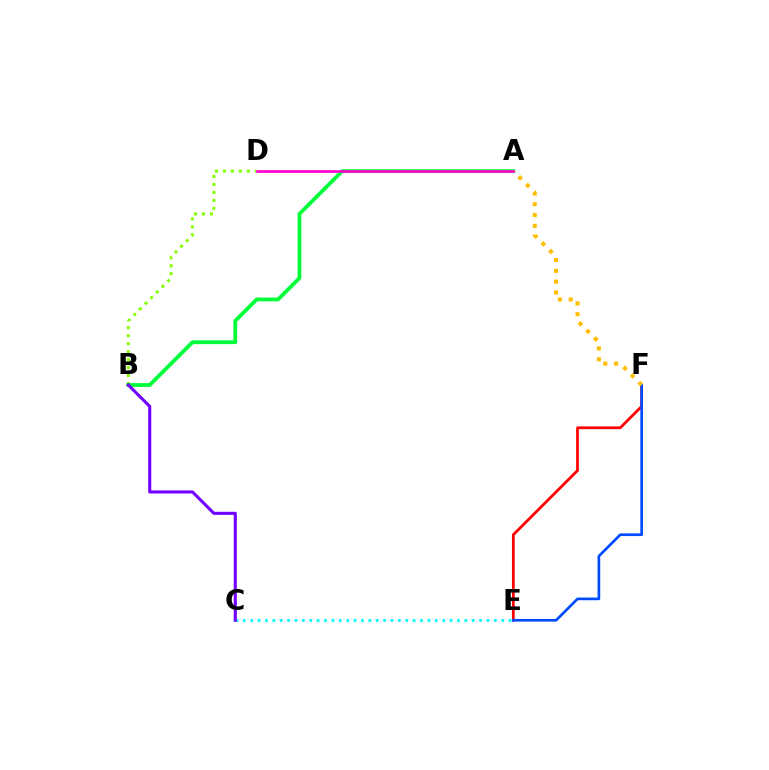{('B', 'D'): [{'color': '#84ff00', 'line_style': 'dotted', 'thickness': 2.16}], ('E', 'F'): [{'color': '#ff0000', 'line_style': 'solid', 'thickness': 1.98}, {'color': '#004bff', 'line_style': 'solid', 'thickness': 1.93}], ('C', 'E'): [{'color': '#00fff6', 'line_style': 'dotted', 'thickness': 2.01}], ('A', 'B'): [{'color': '#00ff39', 'line_style': 'solid', 'thickness': 2.73}], ('B', 'C'): [{'color': '#7200ff', 'line_style': 'solid', 'thickness': 2.22}], ('A', 'F'): [{'color': '#ffbd00', 'line_style': 'dotted', 'thickness': 2.93}], ('A', 'D'): [{'color': '#ff00cf', 'line_style': 'solid', 'thickness': 1.93}]}